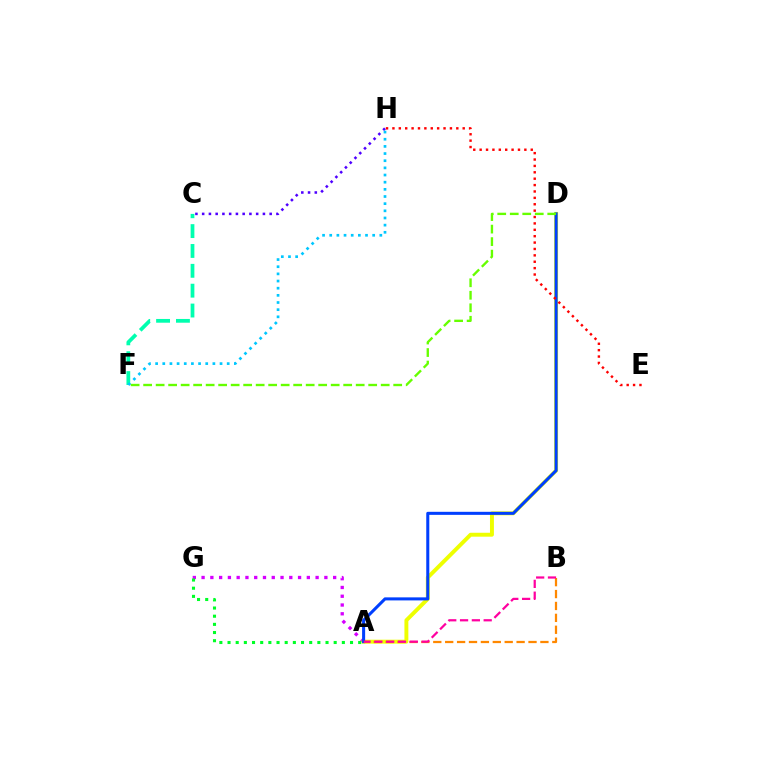{('C', 'H'): [{'color': '#4f00ff', 'line_style': 'dotted', 'thickness': 1.83}], ('A', 'G'): [{'color': '#d600ff', 'line_style': 'dotted', 'thickness': 2.38}, {'color': '#00ff27', 'line_style': 'dotted', 'thickness': 2.22}], ('A', 'D'): [{'color': '#eeff00', 'line_style': 'solid', 'thickness': 2.83}, {'color': '#003fff', 'line_style': 'solid', 'thickness': 2.19}], ('C', 'F'): [{'color': '#00ffaf', 'line_style': 'dashed', 'thickness': 2.7}], ('E', 'H'): [{'color': '#ff0000', 'line_style': 'dotted', 'thickness': 1.74}], ('F', 'H'): [{'color': '#00c7ff', 'line_style': 'dotted', 'thickness': 1.94}], ('A', 'B'): [{'color': '#ff8800', 'line_style': 'dashed', 'thickness': 1.62}, {'color': '#ff00a0', 'line_style': 'dashed', 'thickness': 1.61}], ('D', 'F'): [{'color': '#66ff00', 'line_style': 'dashed', 'thickness': 1.7}]}